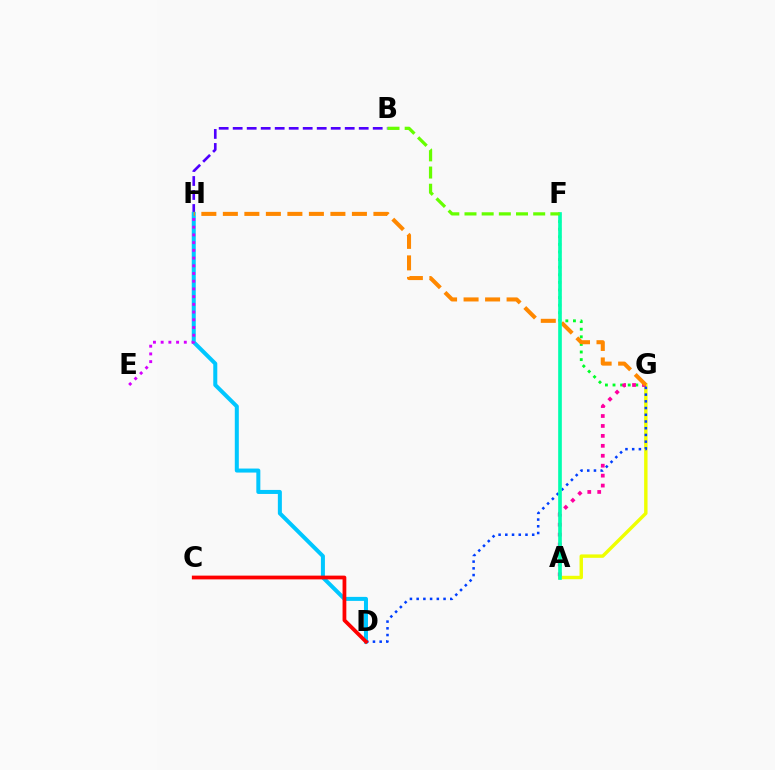{('F', 'G'): [{'color': '#00ff27', 'line_style': 'dotted', 'thickness': 2.06}], ('A', 'G'): [{'color': '#eeff00', 'line_style': 'solid', 'thickness': 2.46}, {'color': '#ff00a0', 'line_style': 'dotted', 'thickness': 2.7}], ('B', 'H'): [{'color': '#4f00ff', 'line_style': 'dashed', 'thickness': 1.9}], ('D', 'H'): [{'color': '#00c7ff', 'line_style': 'solid', 'thickness': 2.89}], ('G', 'H'): [{'color': '#ff8800', 'line_style': 'dashed', 'thickness': 2.92}], ('D', 'G'): [{'color': '#003fff', 'line_style': 'dotted', 'thickness': 1.83}], ('A', 'F'): [{'color': '#00ffaf', 'line_style': 'solid', 'thickness': 2.62}], ('C', 'D'): [{'color': '#ff0000', 'line_style': 'solid', 'thickness': 2.71}], ('B', 'F'): [{'color': '#66ff00', 'line_style': 'dashed', 'thickness': 2.33}], ('E', 'H'): [{'color': '#d600ff', 'line_style': 'dotted', 'thickness': 2.1}]}